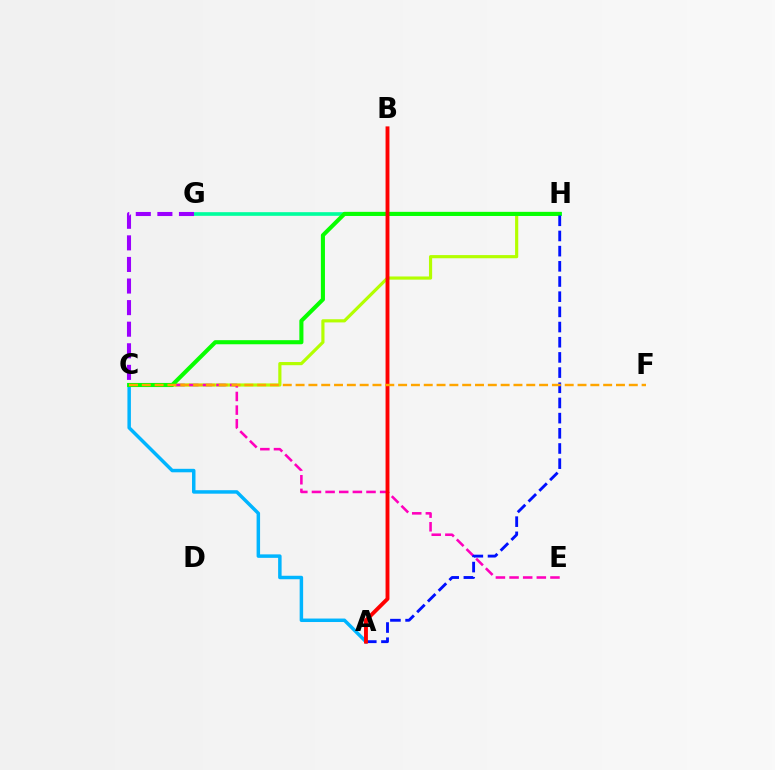{('C', 'H'): [{'color': '#b3ff00', 'line_style': 'solid', 'thickness': 2.28}, {'color': '#08ff00', 'line_style': 'solid', 'thickness': 2.94}], ('C', 'E'): [{'color': '#ff00bd', 'line_style': 'dashed', 'thickness': 1.85}], ('G', 'H'): [{'color': '#00ff9d', 'line_style': 'solid', 'thickness': 2.63}], ('C', 'G'): [{'color': '#9b00ff', 'line_style': 'dashed', 'thickness': 2.93}], ('A', 'C'): [{'color': '#00b5ff', 'line_style': 'solid', 'thickness': 2.51}], ('A', 'H'): [{'color': '#0010ff', 'line_style': 'dashed', 'thickness': 2.06}], ('A', 'B'): [{'color': '#ff0000', 'line_style': 'solid', 'thickness': 2.79}], ('C', 'F'): [{'color': '#ffa500', 'line_style': 'dashed', 'thickness': 1.74}]}